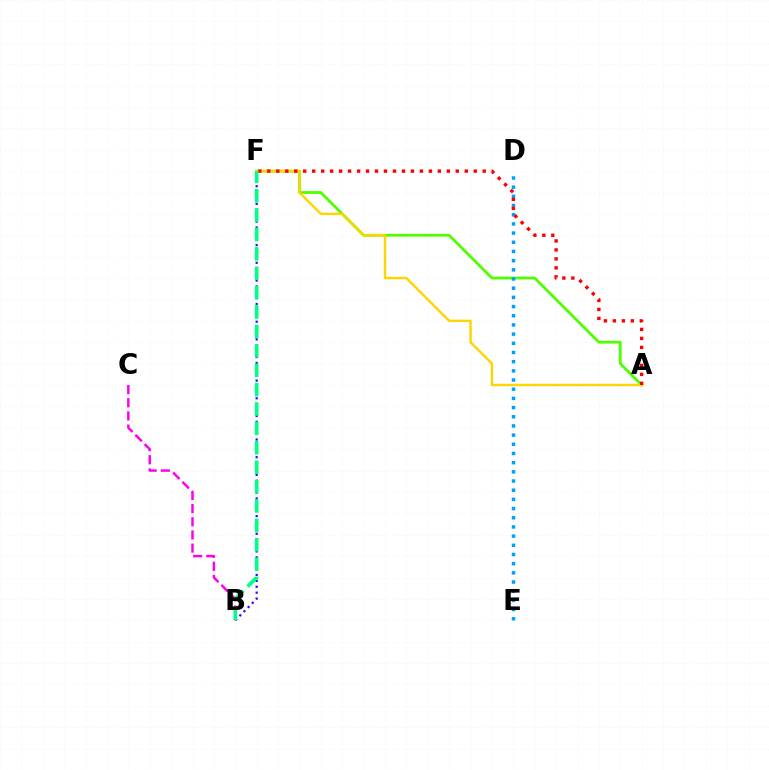{('A', 'F'): [{'color': '#4fff00', 'line_style': 'solid', 'thickness': 2.02}, {'color': '#ffd500', 'line_style': 'solid', 'thickness': 1.75}, {'color': '#ff0000', 'line_style': 'dotted', 'thickness': 2.44}], ('B', 'F'): [{'color': '#3700ff', 'line_style': 'dotted', 'thickness': 1.6}, {'color': '#00ff86', 'line_style': 'dashed', 'thickness': 2.63}], ('D', 'E'): [{'color': '#009eff', 'line_style': 'dotted', 'thickness': 2.49}], ('B', 'C'): [{'color': '#ff00ed', 'line_style': 'dashed', 'thickness': 1.79}]}